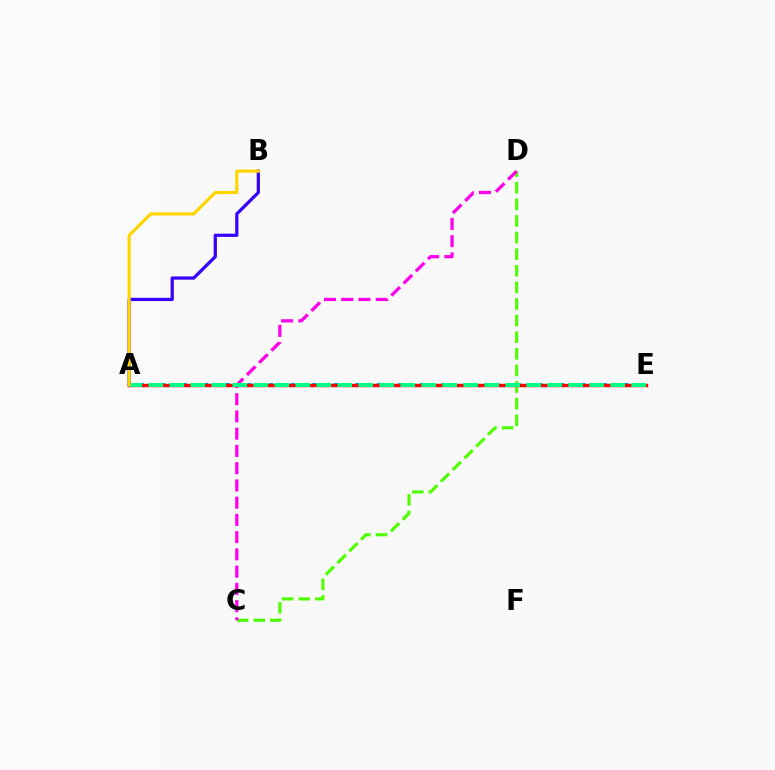{('C', 'D'): [{'color': '#4fff00', 'line_style': 'dashed', 'thickness': 2.26}, {'color': '#ff00ed', 'line_style': 'dashed', 'thickness': 2.34}], ('A', 'E'): [{'color': '#009eff', 'line_style': 'dotted', 'thickness': 2.93}, {'color': '#ff0000', 'line_style': 'solid', 'thickness': 2.46}, {'color': '#00ff86', 'line_style': 'dashed', 'thickness': 2.85}], ('A', 'B'): [{'color': '#3700ff', 'line_style': 'solid', 'thickness': 2.33}, {'color': '#ffd500', 'line_style': 'solid', 'thickness': 2.27}]}